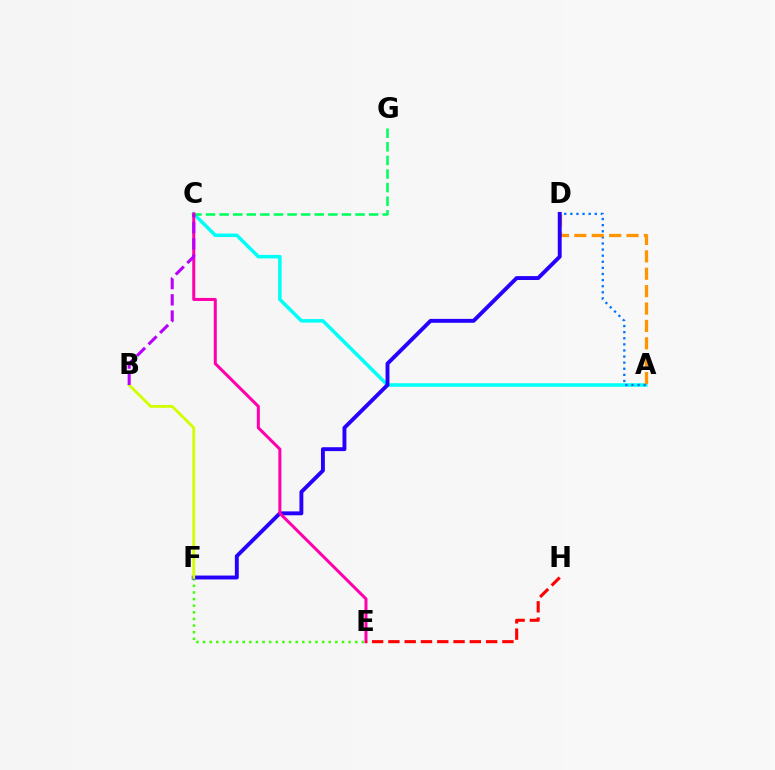{('A', 'C'): [{'color': '#00fff6', 'line_style': 'solid', 'thickness': 2.53}], ('E', 'F'): [{'color': '#3dff00', 'line_style': 'dotted', 'thickness': 1.8}], ('A', 'D'): [{'color': '#0074ff', 'line_style': 'dotted', 'thickness': 1.66}, {'color': '#ff9400', 'line_style': 'dashed', 'thickness': 2.36}], ('C', 'G'): [{'color': '#00ff5c', 'line_style': 'dashed', 'thickness': 1.85}], ('D', 'F'): [{'color': '#2500ff', 'line_style': 'solid', 'thickness': 2.81}], ('C', 'E'): [{'color': '#ff00ac', 'line_style': 'solid', 'thickness': 2.18}], ('E', 'H'): [{'color': '#ff0000', 'line_style': 'dashed', 'thickness': 2.21}], ('B', 'F'): [{'color': '#d1ff00', 'line_style': 'solid', 'thickness': 2.03}], ('B', 'C'): [{'color': '#b900ff', 'line_style': 'dashed', 'thickness': 2.21}]}